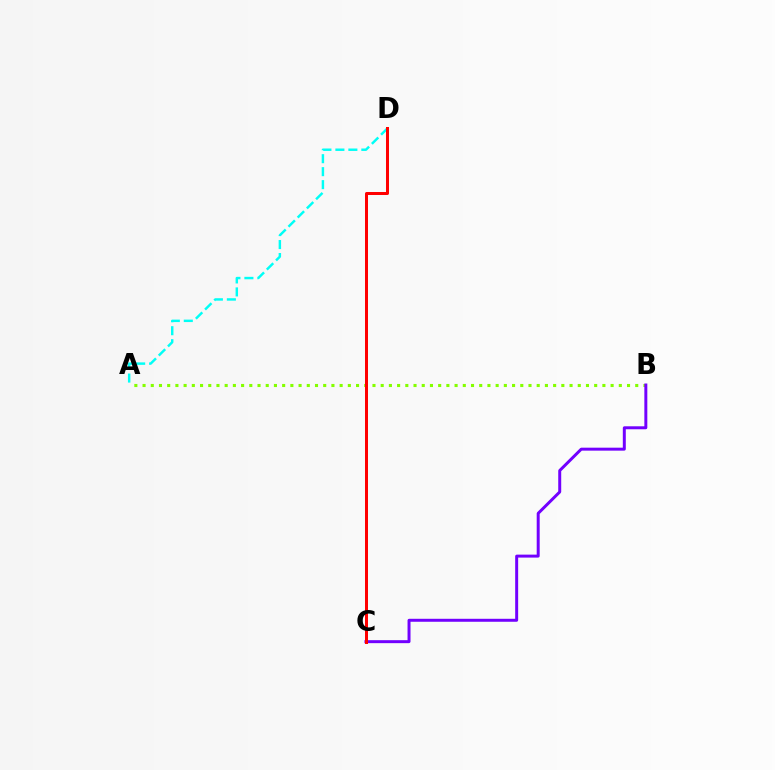{('A', 'D'): [{'color': '#00fff6', 'line_style': 'dashed', 'thickness': 1.76}], ('A', 'B'): [{'color': '#84ff00', 'line_style': 'dotted', 'thickness': 2.23}], ('B', 'C'): [{'color': '#7200ff', 'line_style': 'solid', 'thickness': 2.14}], ('C', 'D'): [{'color': '#ff0000', 'line_style': 'solid', 'thickness': 2.17}]}